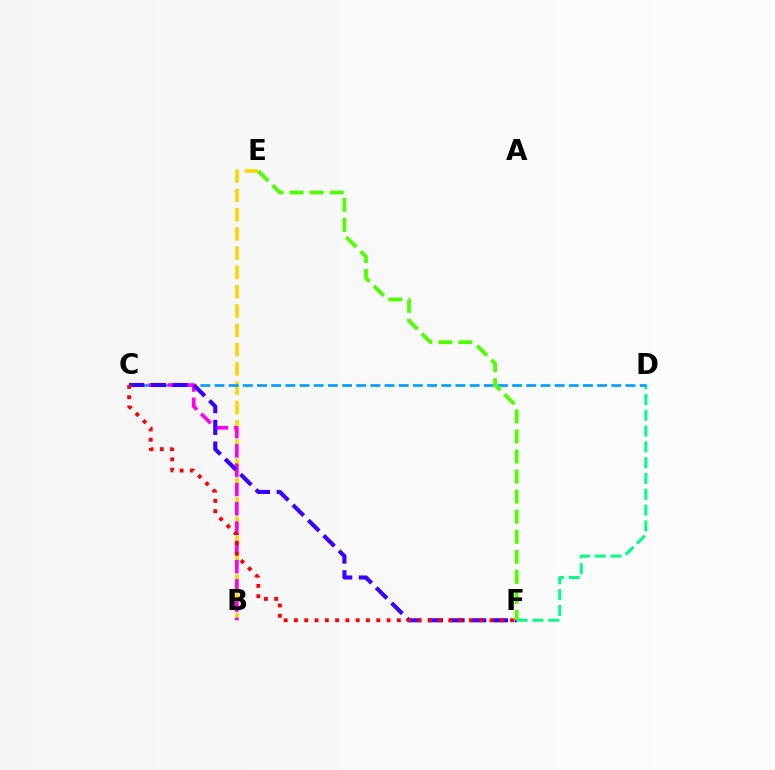{('B', 'E'): [{'color': '#ffd500', 'line_style': 'dashed', 'thickness': 2.62}], ('D', 'F'): [{'color': '#00ff86', 'line_style': 'dashed', 'thickness': 2.15}], ('C', 'D'): [{'color': '#009eff', 'line_style': 'dashed', 'thickness': 1.93}], ('B', 'C'): [{'color': '#ff00ed', 'line_style': 'dashed', 'thickness': 2.62}], ('C', 'F'): [{'color': '#3700ff', 'line_style': 'dashed', 'thickness': 2.94}, {'color': '#ff0000', 'line_style': 'dotted', 'thickness': 2.8}], ('E', 'F'): [{'color': '#4fff00', 'line_style': 'dashed', 'thickness': 2.72}]}